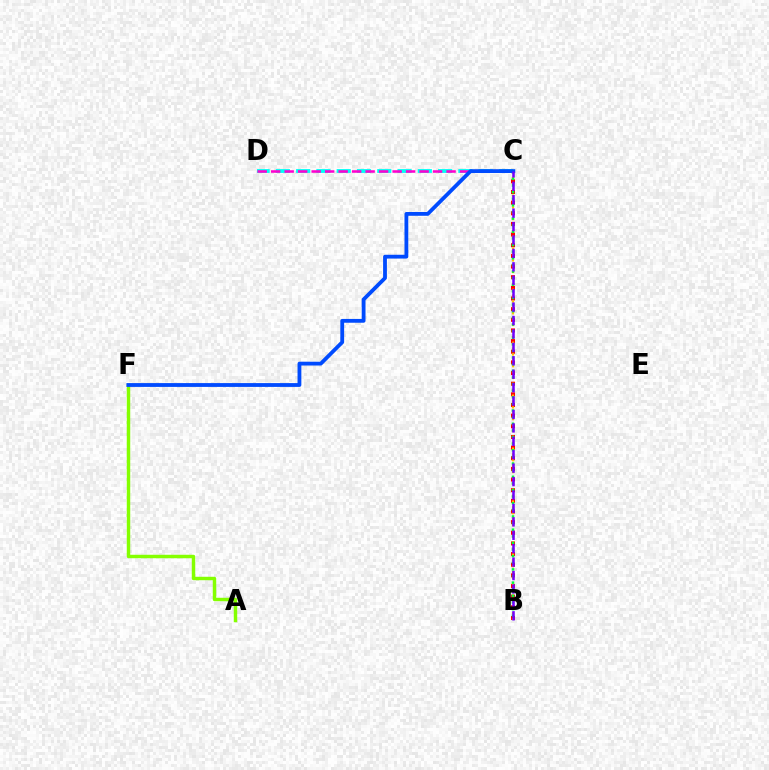{('B', 'C'): [{'color': '#ff0000', 'line_style': 'dotted', 'thickness': 2.89}, {'color': '#ffbd00', 'line_style': 'dotted', 'thickness': 1.6}, {'color': '#00ff39', 'line_style': 'dotted', 'thickness': 1.8}, {'color': '#7200ff', 'line_style': 'dashed', 'thickness': 1.82}], ('C', 'D'): [{'color': '#00fff6', 'line_style': 'dashed', 'thickness': 2.75}, {'color': '#ff00cf', 'line_style': 'dashed', 'thickness': 1.83}], ('A', 'F'): [{'color': '#84ff00', 'line_style': 'solid', 'thickness': 2.48}], ('C', 'F'): [{'color': '#004bff', 'line_style': 'solid', 'thickness': 2.74}]}